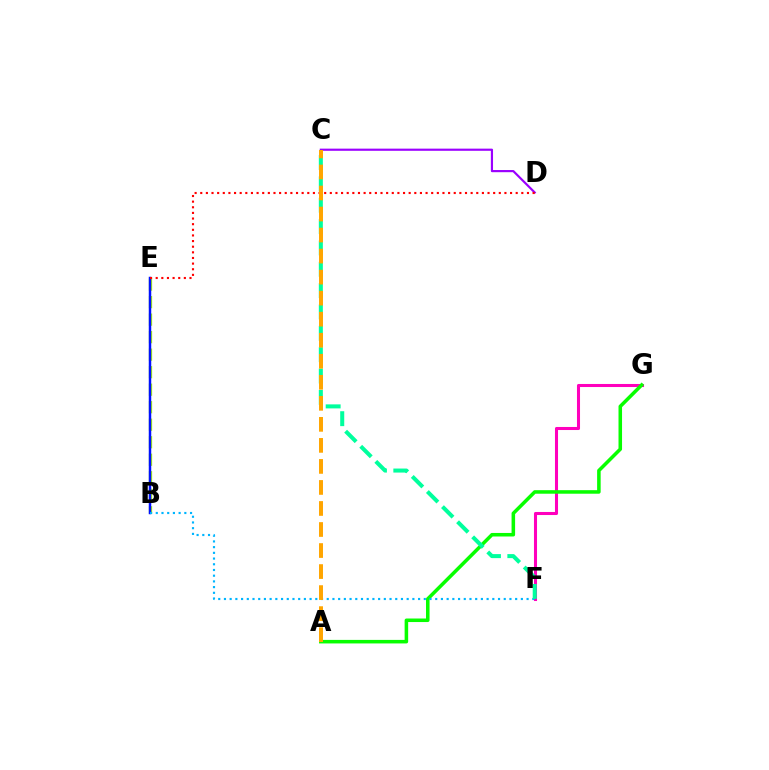{('B', 'E'): [{'color': '#b3ff00', 'line_style': 'dashed', 'thickness': 2.38}, {'color': '#0010ff', 'line_style': 'solid', 'thickness': 1.79}], ('C', 'D'): [{'color': '#9b00ff', 'line_style': 'solid', 'thickness': 1.56}], ('F', 'G'): [{'color': '#ff00bd', 'line_style': 'solid', 'thickness': 2.2}], ('D', 'E'): [{'color': '#ff0000', 'line_style': 'dotted', 'thickness': 1.53}], ('A', 'G'): [{'color': '#08ff00', 'line_style': 'solid', 'thickness': 2.55}], ('B', 'F'): [{'color': '#00b5ff', 'line_style': 'dotted', 'thickness': 1.55}], ('C', 'F'): [{'color': '#00ff9d', 'line_style': 'dashed', 'thickness': 2.9}], ('A', 'C'): [{'color': '#ffa500', 'line_style': 'dashed', 'thickness': 2.86}]}